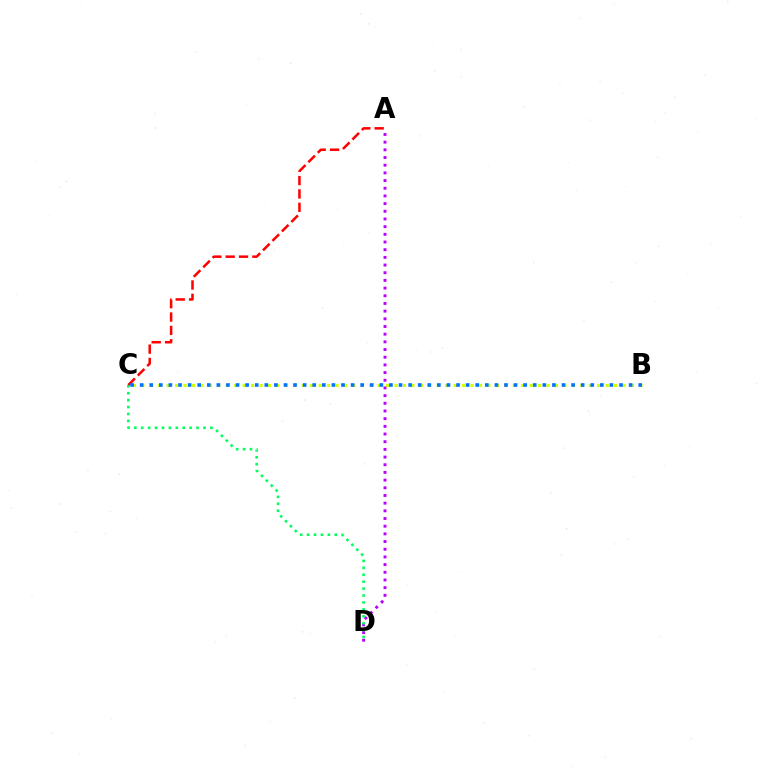{('B', 'C'): [{'color': '#d1ff00', 'line_style': 'dotted', 'thickness': 2.29}, {'color': '#0074ff', 'line_style': 'dotted', 'thickness': 2.6}], ('A', 'D'): [{'color': '#b900ff', 'line_style': 'dotted', 'thickness': 2.09}], ('C', 'D'): [{'color': '#00ff5c', 'line_style': 'dotted', 'thickness': 1.88}], ('A', 'C'): [{'color': '#ff0000', 'line_style': 'dashed', 'thickness': 1.82}]}